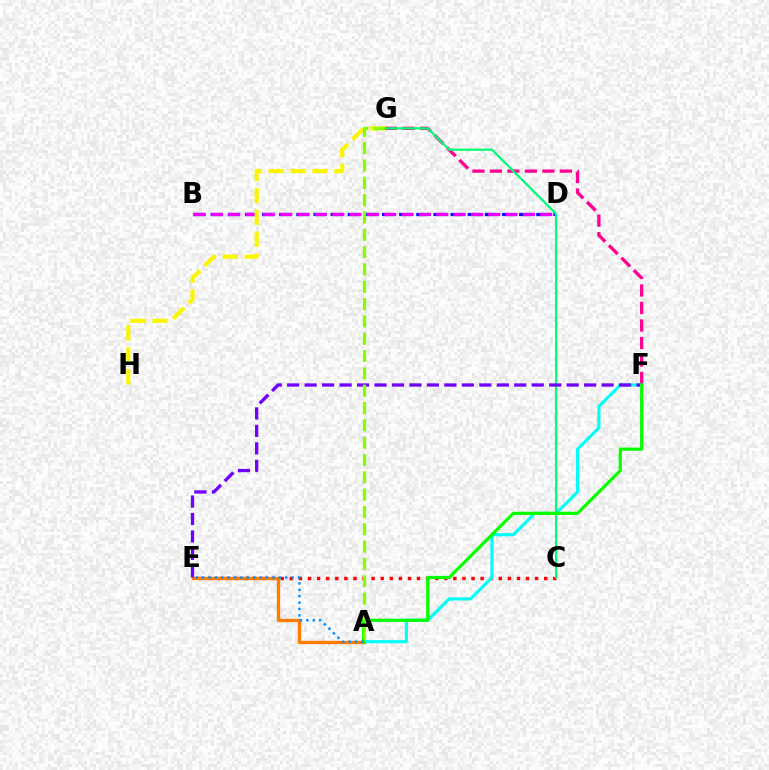{('C', 'E'): [{'color': '#ff0000', 'line_style': 'dotted', 'thickness': 2.47}], ('F', 'G'): [{'color': '#ff0094', 'line_style': 'dashed', 'thickness': 2.38}], ('A', 'E'): [{'color': '#ff7c00', 'line_style': 'solid', 'thickness': 2.42}, {'color': '#008cff', 'line_style': 'dotted', 'thickness': 1.74}], ('A', 'F'): [{'color': '#00fff6', 'line_style': 'solid', 'thickness': 2.24}, {'color': '#08ff00', 'line_style': 'solid', 'thickness': 2.32}], ('B', 'D'): [{'color': '#0010ff', 'line_style': 'dashed', 'thickness': 2.33}, {'color': '#ee00ff', 'line_style': 'dashed', 'thickness': 2.35}], ('G', 'H'): [{'color': '#fcf500', 'line_style': 'dashed', 'thickness': 2.98}], ('C', 'G'): [{'color': '#00ff74', 'line_style': 'solid', 'thickness': 1.61}], ('E', 'F'): [{'color': '#7200ff', 'line_style': 'dashed', 'thickness': 2.37}], ('A', 'G'): [{'color': '#84ff00', 'line_style': 'dashed', 'thickness': 2.35}]}